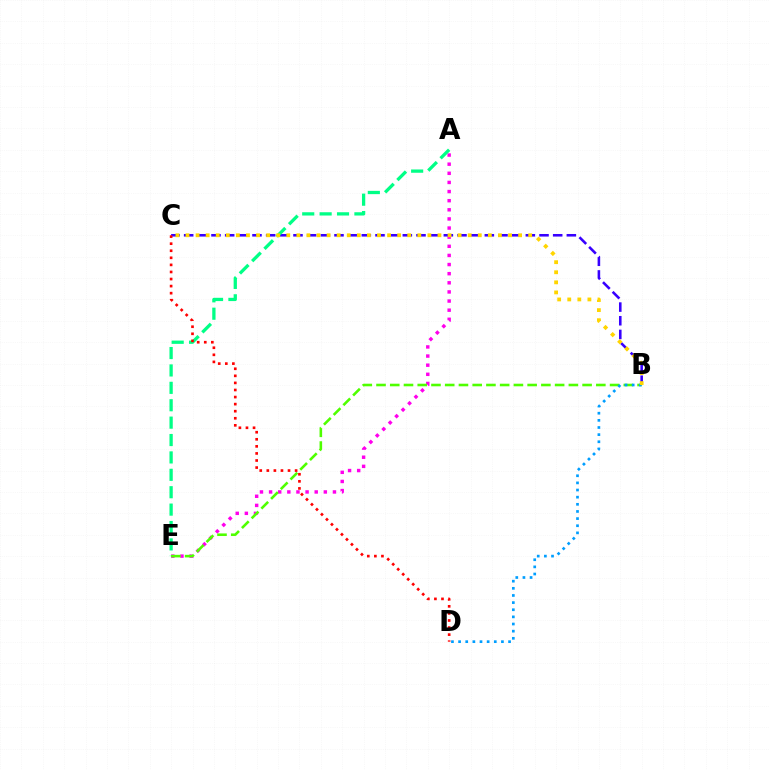{('A', 'E'): [{'color': '#ff00ed', 'line_style': 'dotted', 'thickness': 2.48}, {'color': '#00ff86', 'line_style': 'dashed', 'thickness': 2.36}], ('B', 'C'): [{'color': '#3700ff', 'line_style': 'dashed', 'thickness': 1.86}, {'color': '#ffd500', 'line_style': 'dotted', 'thickness': 2.74}], ('B', 'E'): [{'color': '#4fff00', 'line_style': 'dashed', 'thickness': 1.87}], ('B', 'D'): [{'color': '#009eff', 'line_style': 'dotted', 'thickness': 1.94}], ('C', 'D'): [{'color': '#ff0000', 'line_style': 'dotted', 'thickness': 1.92}]}